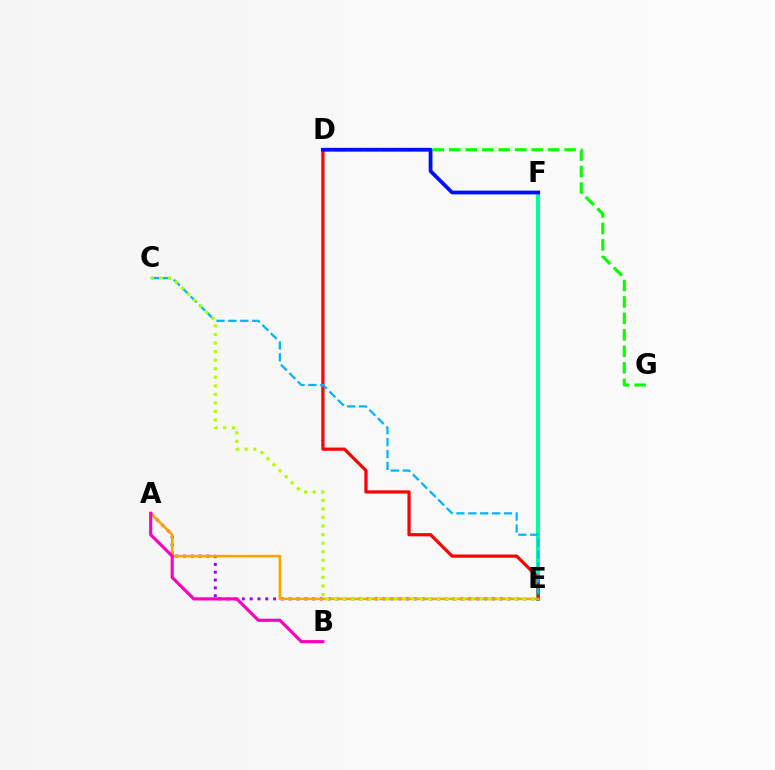{('E', 'F'): [{'color': '#00ff9d', 'line_style': 'solid', 'thickness': 2.84}], ('D', 'G'): [{'color': '#08ff00', 'line_style': 'dashed', 'thickness': 2.24}], ('D', 'E'): [{'color': '#ff0000', 'line_style': 'solid', 'thickness': 2.32}], ('C', 'E'): [{'color': '#00b5ff', 'line_style': 'dashed', 'thickness': 1.62}, {'color': '#b3ff00', 'line_style': 'dotted', 'thickness': 2.33}], ('A', 'E'): [{'color': '#9b00ff', 'line_style': 'dotted', 'thickness': 2.12}, {'color': '#ffa500', 'line_style': 'solid', 'thickness': 1.87}], ('D', 'F'): [{'color': '#0010ff', 'line_style': 'solid', 'thickness': 2.72}], ('A', 'B'): [{'color': '#ff00bd', 'line_style': 'solid', 'thickness': 2.26}]}